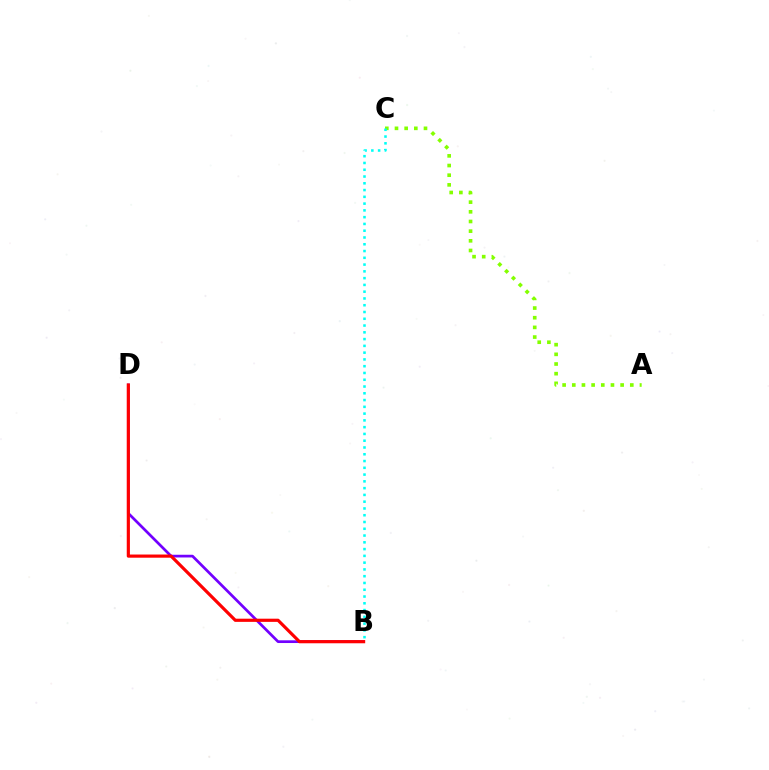{('A', 'C'): [{'color': '#84ff00', 'line_style': 'dotted', 'thickness': 2.63}], ('B', 'D'): [{'color': '#7200ff', 'line_style': 'solid', 'thickness': 1.96}, {'color': '#ff0000', 'line_style': 'solid', 'thickness': 2.29}], ('B', 'C'): [{'color': '#00fff6', 'line_style': 'dotted', 'thickness': 1.84}]}